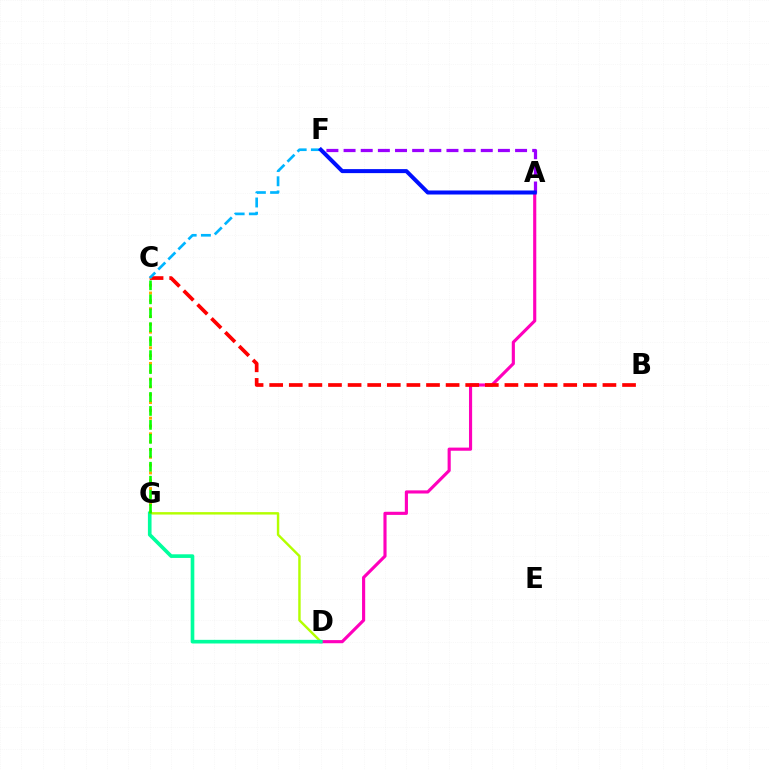{('A', 'D'): [{'color': '#ff00bd', 'line_style': 'solid', 'thickness': 2.26}], ('B', 'C'): [{'color': '#ff0000', 'line_style': 'dashed', 'thickness': 2.66}], ('A', 'F'): [{'color': '#9b00ff', 'line_style': 'dashed', 'thickness': 2.33}, {'color': '#0010ff', 'line_style': 'solid', 'thickness': 2.89}], ('C', 'F'): [{'color': '#00b5ff', 'line_style': 'dashed', 'thickness': 1.93}], ('D', 'G'): [{'color': '#b3ff00', 'line_style': 'solid', 'thickness': 1.75}, {'color': '#00ff9d', 'line_style': 'solid', 'thickness': 2.62}], ('C', 'G'): [{'color': '#ffa500', 'line_style': 'dotted', 'thickness': 2.12}, {'color': '#08ff00', 'line_style': 'dashed', 'thickness': 1.9}]}